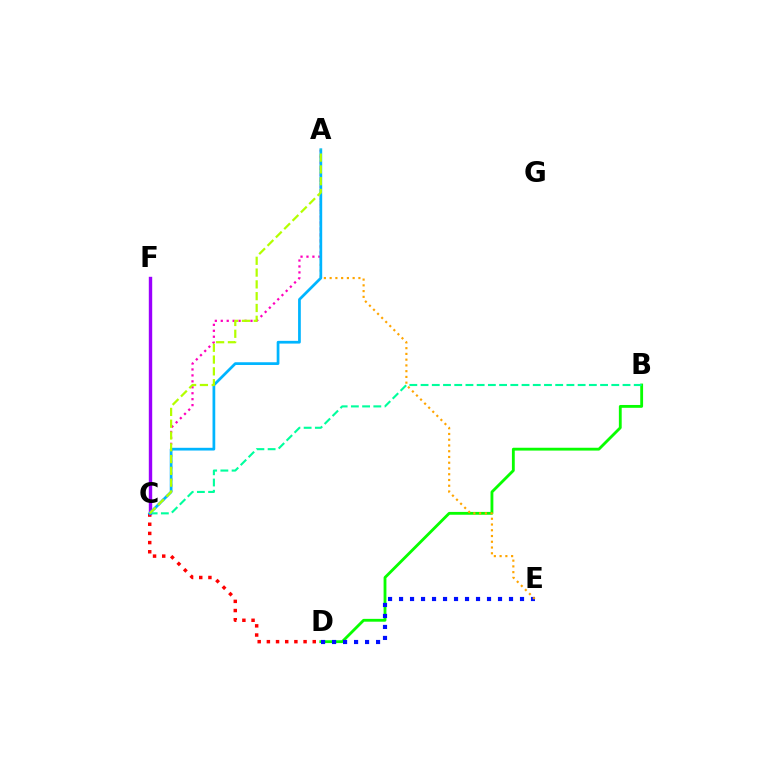{('A', 'C'): [{'color': '#ff00bd', 'line_style': 'dotted', 'thickness': 1.61}, {'color': '#00b5ff', 'line_style': 'solid', 'thickness': 1.97}, {'color': '#b3ff00', 'line_style': 'dashed', 'thickness': 1.6}], ('B', 'D'): [{'color': '#08ff00', 'line_style': 'solid', 'thickness': 2.04}], ('C', 'D'): [{'color': '#ff0000', 'line_style': 'dotted', 'thickness': 2.49}], ('D', 'E'): [{'color': '#0010ff', 'line_style': 'dotted', 'thickness': 2.99}], ('C', 'F'): [{'color': '#9b00ff', 'line_style': 'solid', 'thickness': 2.44}], ('A', 'E'): [{'color': '#ffa500', 'line_style': 'dotted', 'thickness': 1.56}], ('B', 'C'): [{'color': '#00ff9d', 'line_style': 'dashed', 'thickness': 1.52}]}